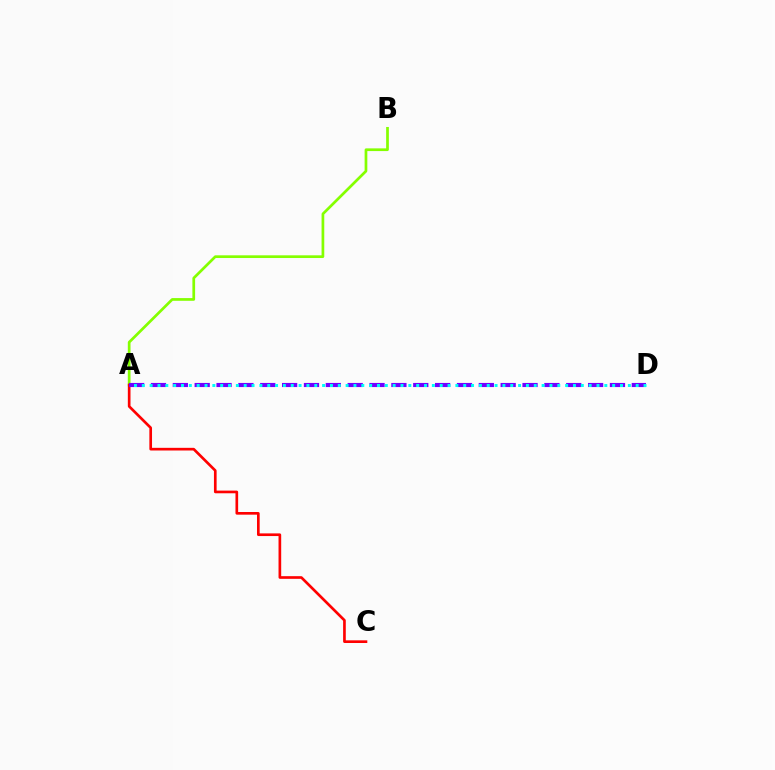{('A', 'B'): [{'color': '#84ff00', 'line_style': 'solid', 'thickness': 1.95}], ('A', 'C'): [{'color': '#ff0000', 'line_style': 'solid', 'thickness': 1.92}], ('A', 'D'): [{'color': '#7200ff', 'line_style': 'dashed', 'thickness': 2.97}, {'color': '#00fff6', 'line_style': 'dotted', 'thickness': 2.13}]}